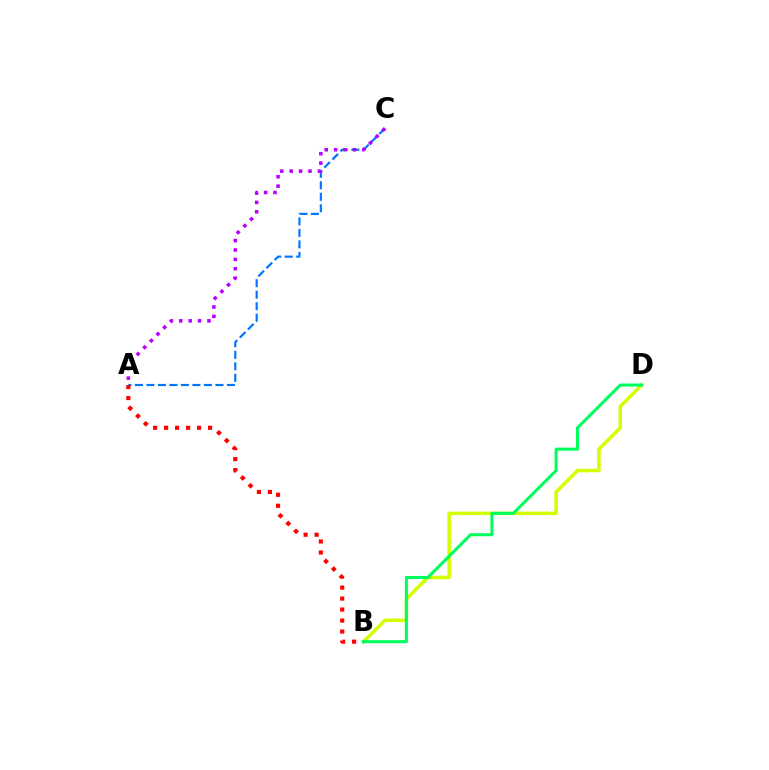{('B', 'D'): [{'color': '#d1ff00', 'line_style': 'solid', 'thickness': 2.51}, {'color': '#00ff5c', 'line_style': 'solid', 'thickness': 2.19}], ('A', 'C'): [{'color': '#0074ff', 'line_style': 'dashed', 'thickness': 1.56}, {'color': '#b900ff', 'line_style': 'dotted', 'thickness': 2.56}], ('A', 'B'): [{'color': '#ff0000', 'line_style': 'dotted', 'thickness': 2.99}]}